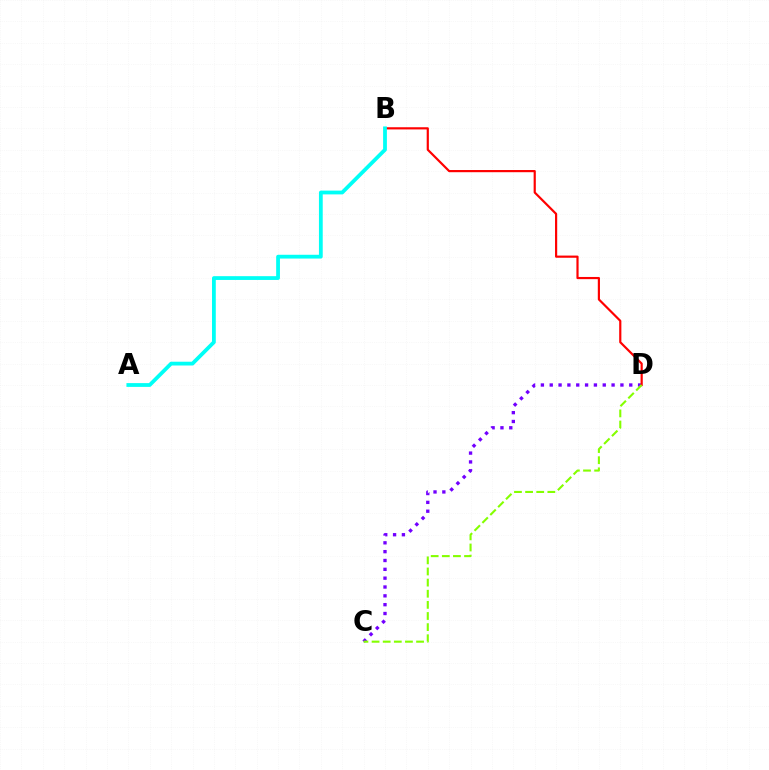{('C', 'D'): [{'color': '#7200ff', 'line_style': 'dotted', 'thickness': 2.4}, {'color': '#84ff00', 'line_style': 'dashed', 'thickness': 1.51}], ('B', 'D'): [{'color': '#ff0000', 'line_style': 'solid', 'thickness': 1.57}], ('A', 'B'): [{'color': '#00fff6', 'line_style': 'solid', 'thickness': 2.72}]}